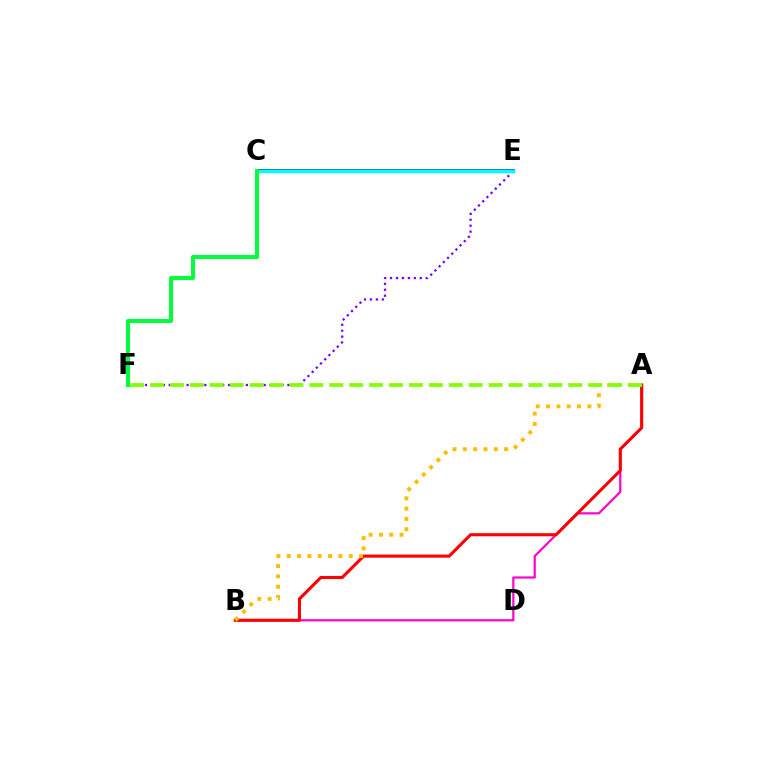{('E', 'F'): [{'color': '#7200ff', 'line_style': 'dotted', 'thickness': 1.61}], ('C', 'E'): [{'color': '#004bff', 'line_style': 'solid', 'thickness': 2.77}, {'color': '#00fff6', 'line_style': 'solid', 'thickness': 2.5}], ('A', 'B'): [{'color': '#ff00cf', 'line_style': 'solid', 'thickness': 1.58}, {'color': '#ff0000', 'line_style': 'solid', 'thickness': 2.22}, {'color': '#ffbd00', 'line_style': 'dotted', 'thickness': 2.8}], ('A', 'F'): [{'color': '#84ff00', 'line_style': 'dashed', 'thickness': 2.71}], ('C', 'F'): [{'color': '#00ff39', 'line_style': 'solid', 'thickness': 2.85}]}